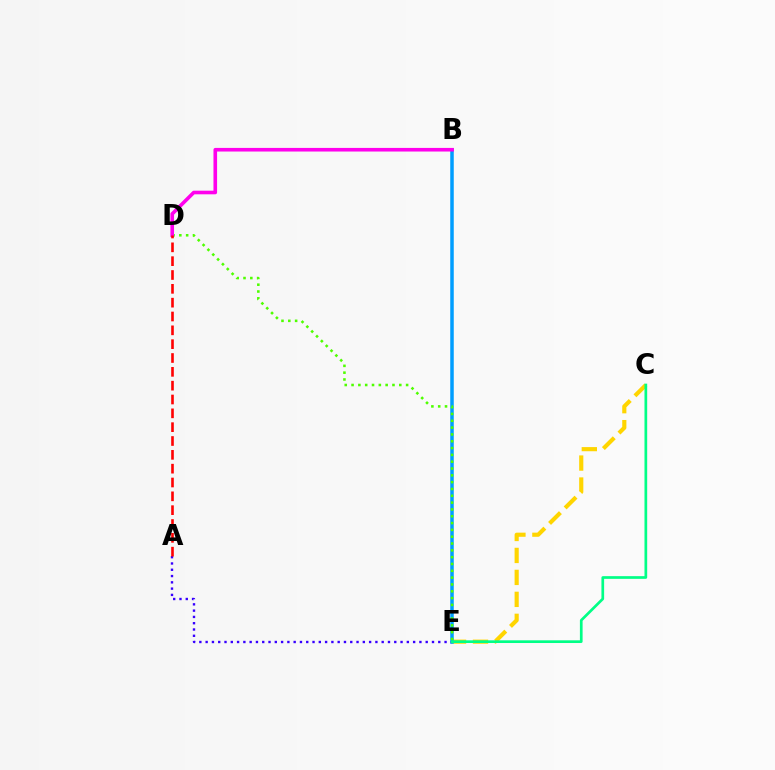{('C', 'E'): [{'color': '#ffd500', 'line_style': 'dashed', 'thickness': 2.98}, {'color': '#00ff86', 'line_style': 'solid', 'thickness': 1.94}], ('B', 'E'): [{'color': '#009eff', 'line_style': 'solid', 'thickness': 2.53}], ('D', 'E'): [{'color': '#4fff00', 'line_style': 'dotted', 'thickness': 1.85}], ('A', 'E'): [{'color': '#3700ff', 'line_style': 'dotted', 'thickness': 1.71}], ('B', 'D'): [{'color': '#ff00ed', 'line_style': 'solid', 'thickness': 2.6}], ('A', 'D'): [{'color': '#ff0000', 'line_style': 'dashed', 'thickness': 1.88}]}